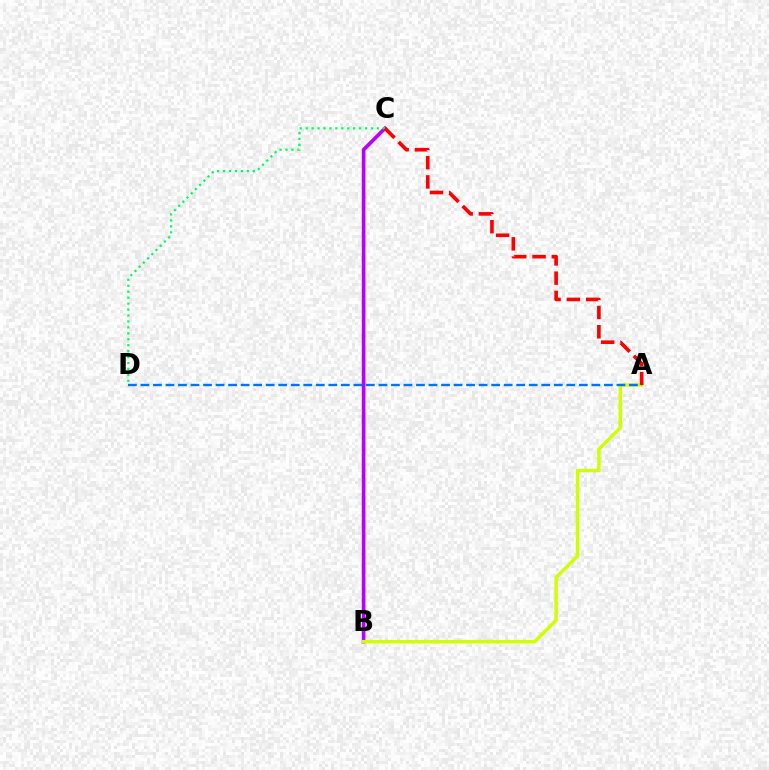{('B', 'C'): [{'color': '#b900ff', 'line_style': 'solid', 'thickness': 2.63}], ('C', 'D'): [{'color': '#00ff5c', 'line_style': 'dotted', 'thickness': 1.61}], ('A', 'B'): [{'color': '#d1ff00', 'line_style': 'solid', 'thickness': 2.48}], ('A', 'D'): [{'color': '#0074ff', 'line_style': 'dashed', 'thickness': 1.7}], ('A', 'C'): [{'color': '#ff0000', 'line_style': 'dashed', 'thickness': 2.62}]}